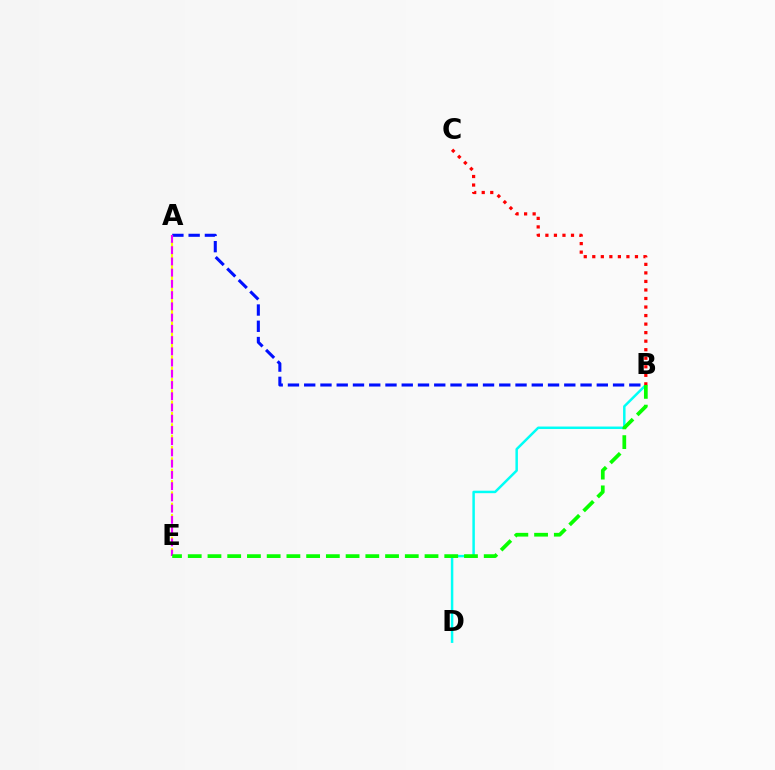{('A', 'B'): [{'color': '#0010ff', 'line_style': 'dashed', 'thickness': 2.21}], ('A', 'E'): [{'color': '#fcf500', 'line_style': 'dashed', 'thickness': 1.54}, {'color': '#ee00ff', 'line_style': 'dashed', 'thickness': 1.53}], ('B', 'D'): [{'color': '#00fff6', 'line_style': 'solid', 'thickness': 1.79}], ('B', 'C'): [{'color': '#ff0000', 'line_style': 'dotted', 'thickness': 2.32}], ('B', 'E'): [{'color': '#08ff00', 'line_style': 'dashed', 'thickness': 2.68}]}